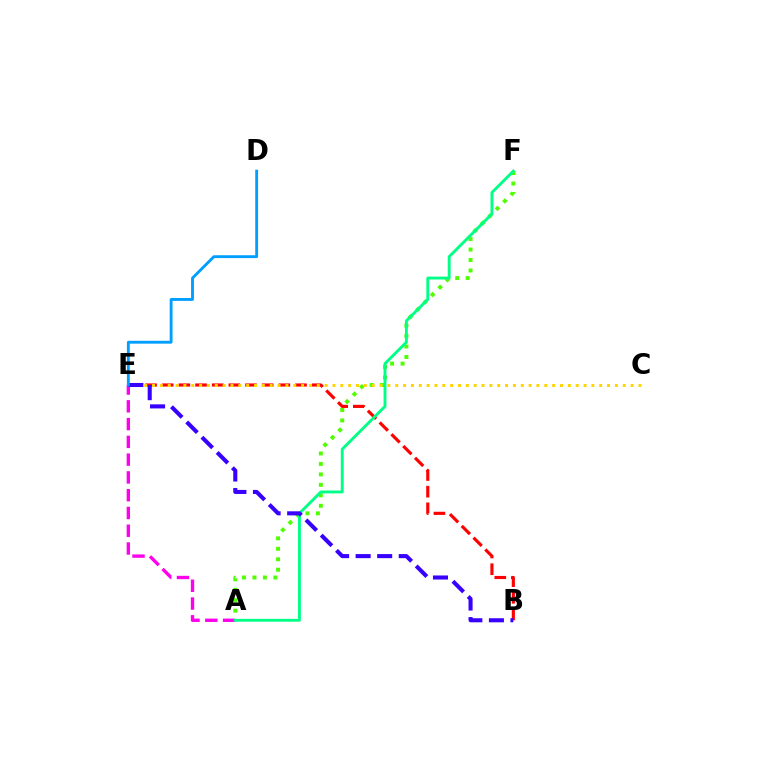{('B', 'E'): [{'color': '#ff0000', 'line_style': 'dashed', 'thickness': 2.26}, {'color': '#3700ff', 'line_style': 'dashed', 'thickness': 2.93}], ('A', 'F'): [{'color': '#4fff00', 'line_style': 'dotted', 'thickness': 2.84}, {'color': '#00ff86', 'line_style': 'solid', 'thickness': 2.08}], ('A', 'E'): [{'color': '#ff00ed', 'line_style': 'dashed', 'thickness': 2.41}], ('C', 'E'): [{'color': '#ffd500', 'line_style': 'dotted', 'thickness': 2.13}], ('D', 'E'): [{'color': '#009eff', 'line_style': 'solid', 'thickness': 2.06}]}